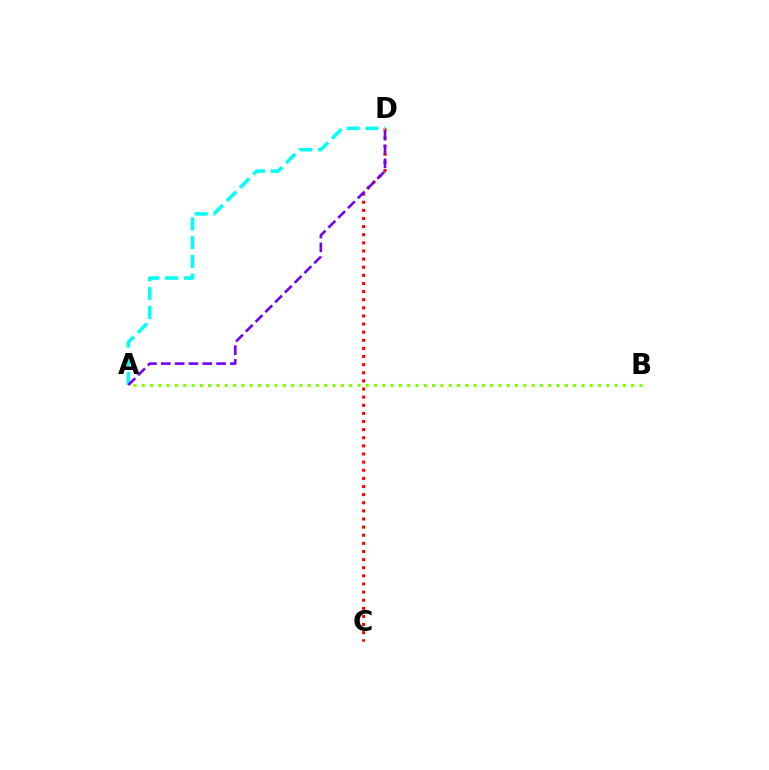{('A', 'B'): [{'color': '#84ff00', 'line_style': 'dotted', 'thickness': 2.25}], ('C', 'D'): [{'color': '#ff0000', 'line_style': 'dotted', 'thickness': 2.21}], ('A', 'D'): [{'color': '#00fff6', 'line_style': 'dashed', 'thickness': 2.55}, {'color': '#7200ff', 'line_style': 'dashed', 'thickness': 1.88}]}